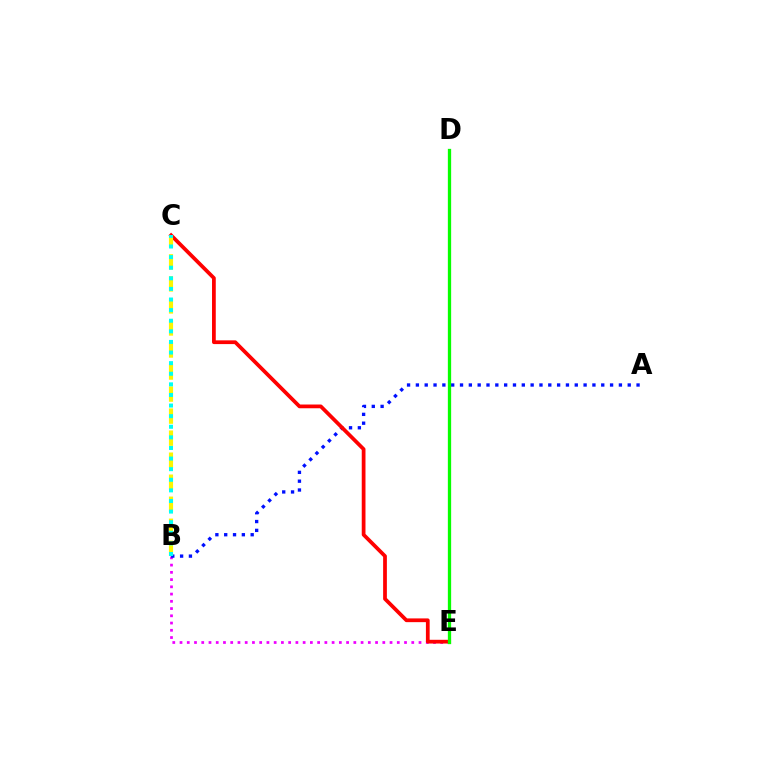{('B', 'E'): [{'color': '#ee00ff', 'line_style': 'dotted', 'thickness': 1.97}], ('A', 'B'): [{'color': '#0010ff', 'line_style': 'dotted', 'thickness': 2.4}], ('C', 'E'): [{'color': '#ff0000', 'line_style': 'solid', 'thickness': 2.7}], ('B', 'C'): [{'color': '#fcf500', 'line_style': 'dashed', 'thickness': 2.99}, {'color': '#00fff6', 'line_style': 'dotted', 'thickness': 2.88}], ('D', 'E'): [{'color': '#08ff00', 'line_style': 'solid', 'thickness': 2.37}]}